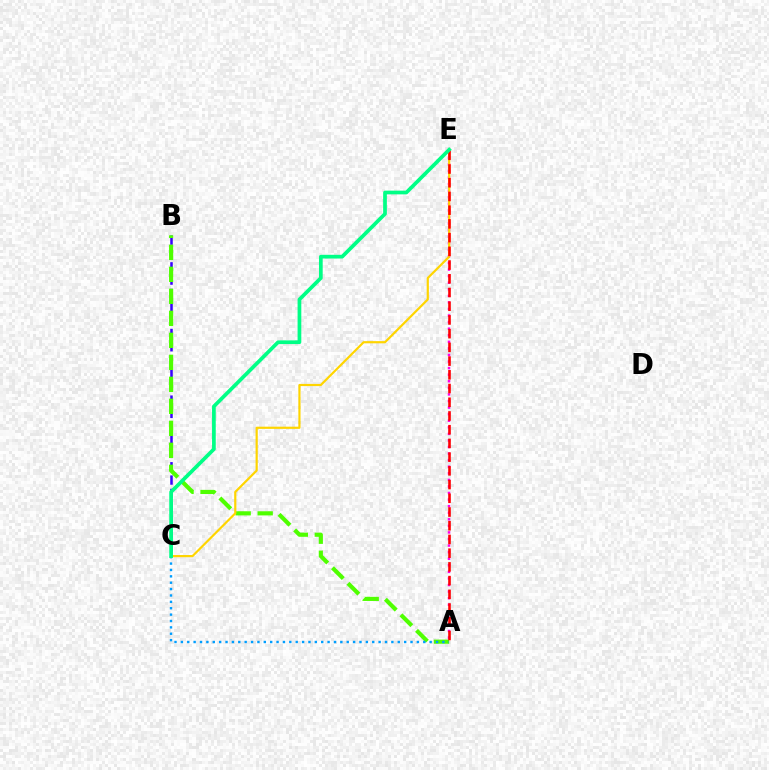{('B', 'C'): [{'color': '#3700ff', 'line_style': 'dashed', 'thickness': 1.81}], ('A', 'E'): [{'color': '#ff00ed', 'line_style': 'dotted', 'thickness': 1.79}, {'color': '#ff0000', 'line_style': 'dashed', 'thickness': 1.86}], ('A', 'B'): [{'color': '#4fff00', 'line_style': 'dashed', 'thickness': 2.99}], ('A', 'C'): [{'color': '#009eff', 'line_style': 'dotted', 'thickness': 1.73}], ('C', 'E'): [{'color': '#ffd500', 'line_style': 'solid', 'thickness': 1.58}, {'color': '#00ff86', 'line_style': 'solid', 'thickness': 2.67}]}